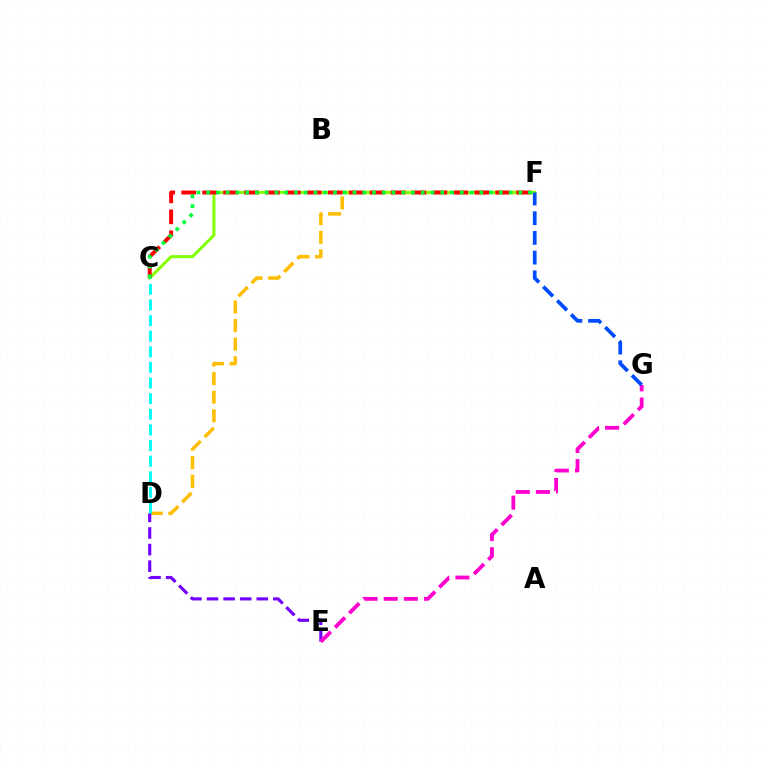{('D', 'F'): [{'color': '#ffbd00', 'line_style': 'dashed', 'thickness': 2.53}], ('C', 'F'): [{'color': '#84ff00', 'line_style': 'solid', 'thickness': 2.18}, {'color': '#ff0000', 'line_style': 'dashed', 'thickness': 2.84}, {'color': '#00ff39', 'line_style': 'dotted', 'thickness': 2.65}], ('D', 'E'): [{'color': '#7200ff', 'line_style': 'dashed', 'thickness': 2.25}], ('E', 'G'): [{'color': '#ff00cf', 'line_style': 'dashed', 'thickness': 2.74}], ('F', 'G'): [{'color': '#004bff', 'line_style': 'dashed', 'thickness': 2.68}], ('C', 'D'): [{'color': '#00fff6', 'line_style': 'dashed', 'thickness': 2.12}]}